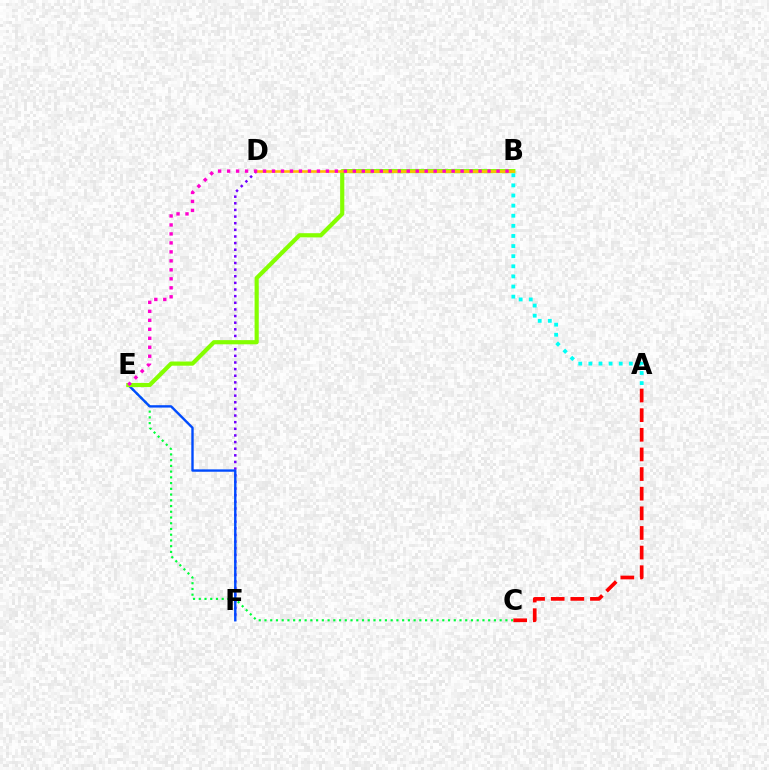{('D', 'F'): [{'color': '#7200ff', 'line_style': 'dotted', 'thickness': 1.8}], ('C', 'E'): [{'color': '#00ff39', 'line_style': 'dotted', 'thickness': 1.56}], ('E', 'F'): [{'color': '#004bff', 'line_style': 'solid', 'thickness': 1.71}], ('B', 'E'): [{'color': '#84ff00', 'line_style': 'solid', 'thickness': 3.0}, {'color': '#ff00cf', 'line_style': 'dotted', 'thickness': 2.44}], ('A', 'C'): [{'color': '#ff0000', 'line_style': 'dashed', 'thickness': 2.67}], ('A', 'B'): [{'color': '#00fff6', 'line_style': 'dotted', 'thickness': 2.75}], ('B', 'D'): [{'color': '#ffbd00', 'line_style': 'solid', 'thickness': 1.88}]}